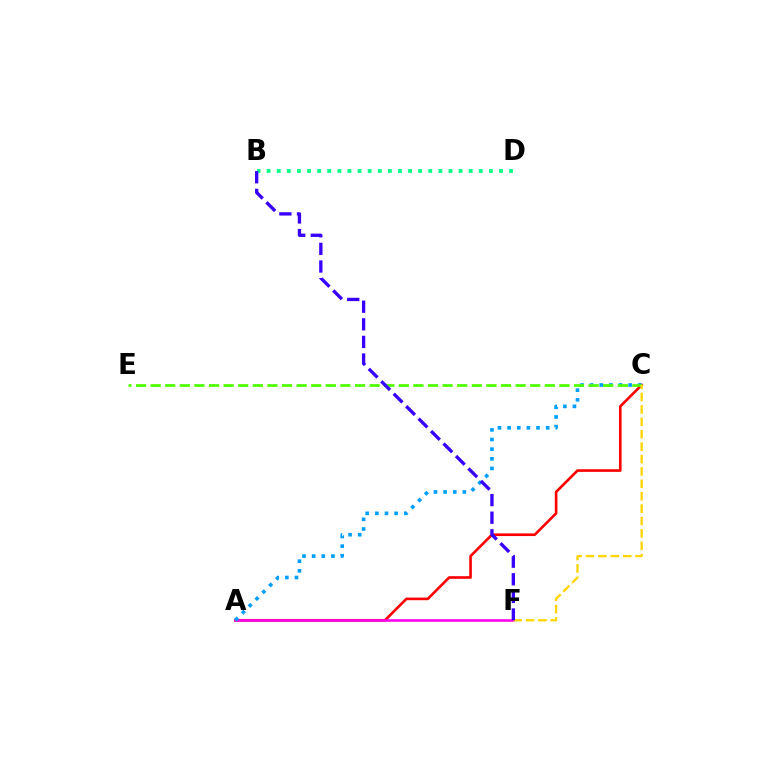{('A', 'C'): [{'color': '#ff0000', 'line_style': 'solid', 'thickness': 1.9}, {'color': '#009eff', 'line_style': 'dotted', 'thickness': 2.62}], ('B', 'D'): [{'color': '#00ff86', 'line_style': 'dotted', 'thickness': 2.74}], ('A', 'F'): [{'color': '#ff00ed', 'line_style': 'solid', 'thickness': 1.84}], ('C', 'E'): [{'color': '#4fff00', 'line_style': 'dashed', 'thickness': 1.98}], ('C', 'F'): [{'color': '#ffd500', 'line_style': 'dashed', 'thickness': 1.68}], ('B', 'F'): [{'color': '#3700ff', 'line_style': 'dashed', 'thickness': 2.39}]}